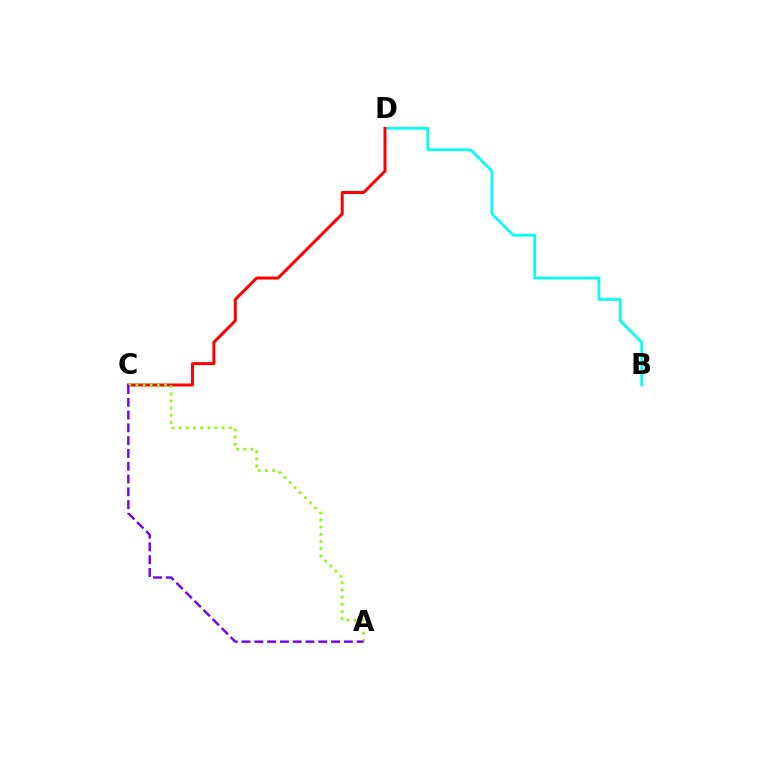{('B', 'D'): [{'color': '#00fff6', 'line_style': 'solid', 'thickness': 1.93}], ('C', 'D'): [{'color': '#ff0000', 'line_style': 'solid', 'thickness': 2.15}], ('A', 'C'): [{'color': '#84ff00', 'line_style': 'dotted', 'thickness': 1.95}, {'color': '#7200ff', 'line_style': 'dashed', 'thickness': 1.74}]}